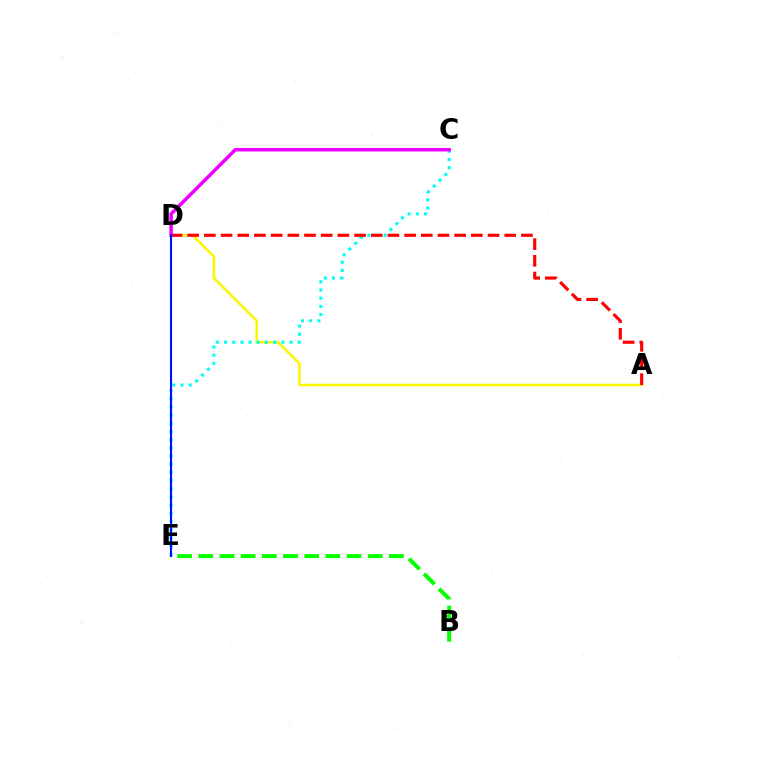{('A', 'D'): [{'color': '#fcf500', 'line_style': 'solid', 'thickness': 1.81}, {'color': '#ff0000', 'line_style': 'dashed', 'thickness': 2.27}], ('C', 'E'): [{'color': '#00fff6', 'line_style': 'dotted', 'thickness': 2.23}], ('B', 'E'): [{'color': '#08ff00', 'line_style': 'dashed', 'thickness': 2.88}], ('C', 'D'): [{'color': '#ee00ff', 'line_style': 'solid', 'thickness': 2.52}], ('D', 'E'): [{'color': '#0010ff', 'line_style': 'solid', 'thickness': 1.52}]}